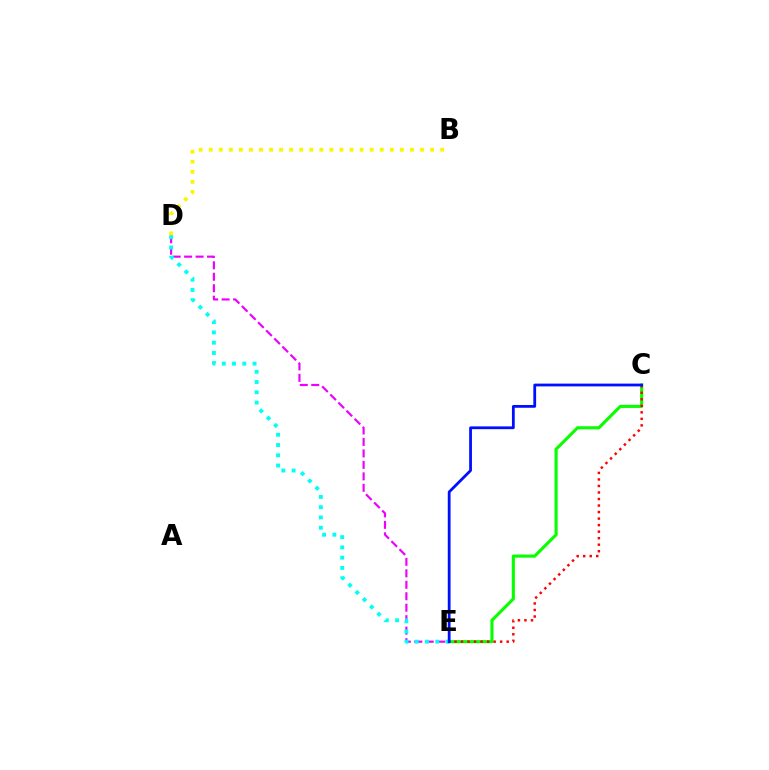{('C', 'E'): [{'color': '#08ff00', 'line_style': 'solid', 'thickness': 2.24}, {'color': '#ff0000', 'line_style': 'dotted', 'thickness': 1.77}, {'color': '#0010ff', 'line_style': 'solid', 'thickness': 2.0}], ('D', 'E'): [{'color': '#ee00ff', 'line_style': 'dashed', 'thickness': 1.56}, {'color': '#00fff6', 'line_style': 'dotted', 'thickness': 2.79}], ('B', 'D'): [{'color': '#fcf500', 'line_style': 'dotted', 'thickness': 2.73}]}